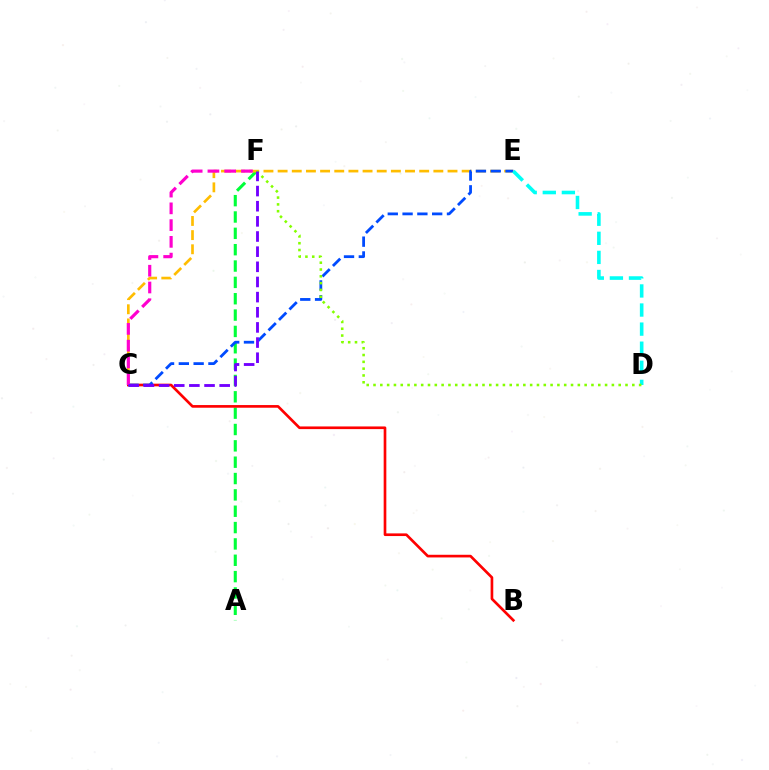{('A', 'F'): [{'color': '#00ff39', 'line_style': 'dashed', 'thickness': 2.22}], ('C', 'E'): [{'color': '#ffbd00', 'line_style': 'dashed', 'thickness': 1.92}, {'color': '#004bff', 'line_style': 'dashed', 'thickness': 2.01}], ('B', 'C'): [{'color': '#ff0000', 'line_style': 'solid', 'thickness': 1.92}], ('D', 'E'): [{'color': '#00fff6', 'line_style': 'dashed', 'thickness': 2.59}], ('D', 'F'): [{'color': '#84ff00', 'line_style': 'dotted', 'thickness': 1.85}], ('C', 'F'): [{'color': '#ff00cf', 'line_style': 'dashed', 'thickness': 2.28}, {'color': '#7200ff', 'line_style': 'dashed', 'thickness': 2.06}]}